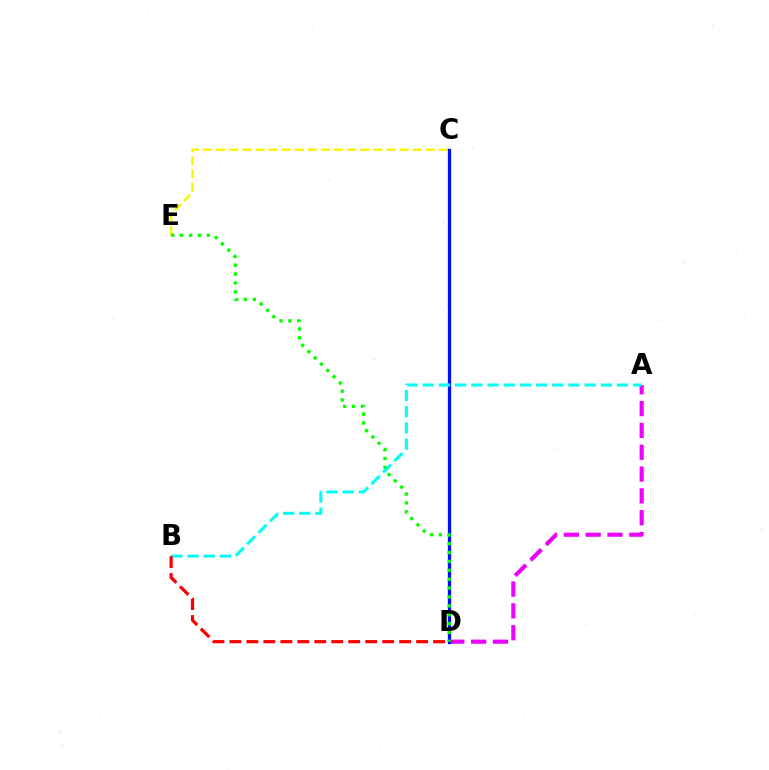{('C', 'E'): [{'color': '#fcf500', 'line_style': 'dashed', 'thickness': 1.78}], ('A', 'D'): [{'color': '#ee00ff', 'line_style': 'dashed', 'thickness': 2.97}], ('C', 'D'): [{'color': '#0010ff', 'line_style': 'solid', 'thickness': 2.36}], ('D', 'E'): [{'color': '#08ff00', 'line_style': 'dotted', 'thickness': 2.41}], ('A', 'B'): [{'color': '#00fff6', 'line_style': 'dashed', 'thickness': 2.2}], ('B', 'D'): [{'color': '#ff0000', 'line_style': 'dashed', 'thickness': 2.31}]}